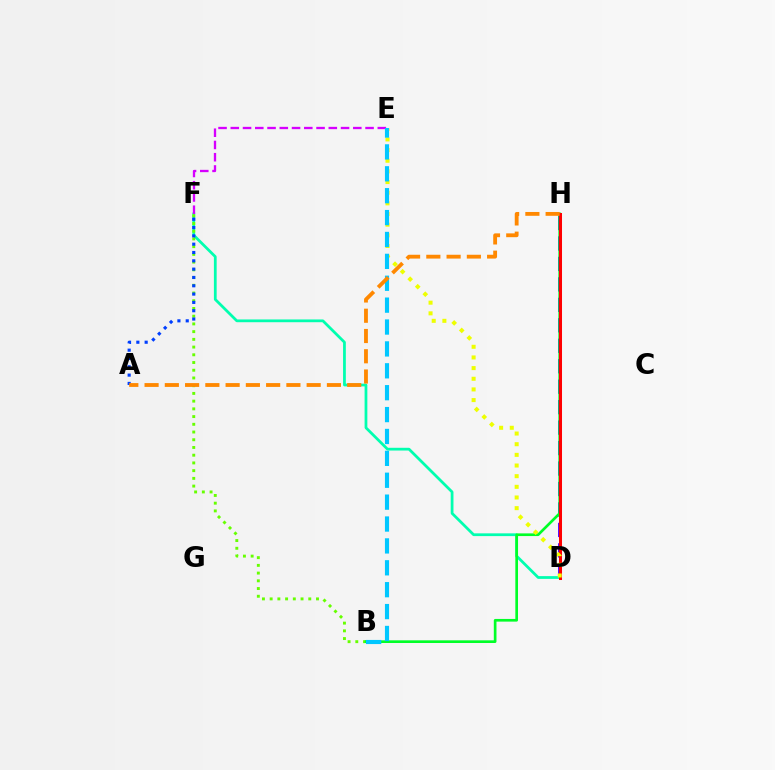{('D', 'H'): [{'color': '#4f00ff', 'line_style': 'dashed', 'thickness': 2.78}, {'color': '#ff00a0', 'line_style': 'dashed', 'thickness': 1.89}, {'color': '#ff0000', 'line_style': 'solid', 'thickness': 2.18}], ('D', 'F'): [{'color': '#00ffaf', 'line_style': 'solid', 'thickness': 1.99}], ('B', 'F'): [{'color': '#66ff00', 'line_style': 'dotted', 'thickness': 2.1}], ('E', 'F'): [{'color': '#d600ff', 'line_style': 'dashed', 'thickness': 1.66}], ('A', 'F'): [{'color': '#003fff', 'line_style': 'dotted', 'thickness': 2.26}], ('B', 'H'): [{'color': '#00ff27', 'line_style': 'solid', 'thickness': 1.92}], ('D', 'E'): [{'color': '#eeff00', 'line_style': 'dotted', 'thickness': 2.9}], ('B', 'E'): [{'color': '#00c7ff', 'line_style': 'dashed', 'thickness': 2.97}], ('A', 'H'): [{'color': '#ff8800', 'line_style': 'dashed', 'thickness': 2.75}]}